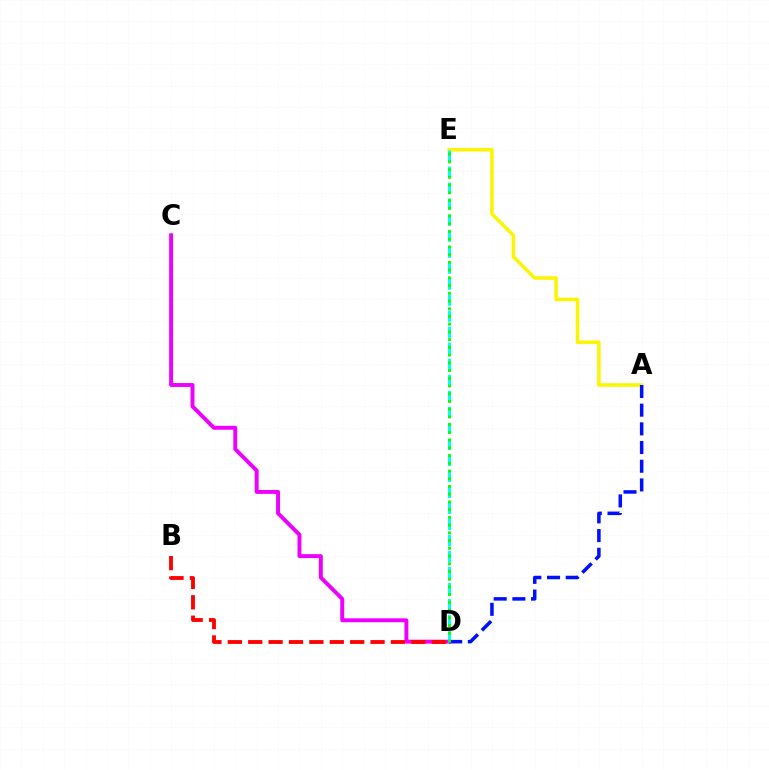{('A', 'E'): [{'color': '#fcf500', 'line_style': 'solid', 'thickness': 2.53}], ('C', 'D'): [{'color': '#ee00ff', 'line_style': 'solid', 'thickness': 2.82}], ('A', 'D'): [{'color': '#0010ff', 'line_style': 'dashed', 'thickness': 2.54}], ('D', 'E'): [{'color': '#00fff6', 'line_style': 'dashed', 'thickness': 2.18}, {'color': '#08ff00', 'line_style': 'dotted', 'thickness': 2.1}], ('B', 'D'): [{'color': '#ff0000', 'line_style': 'dashed', 'thickness': 2.77}]}